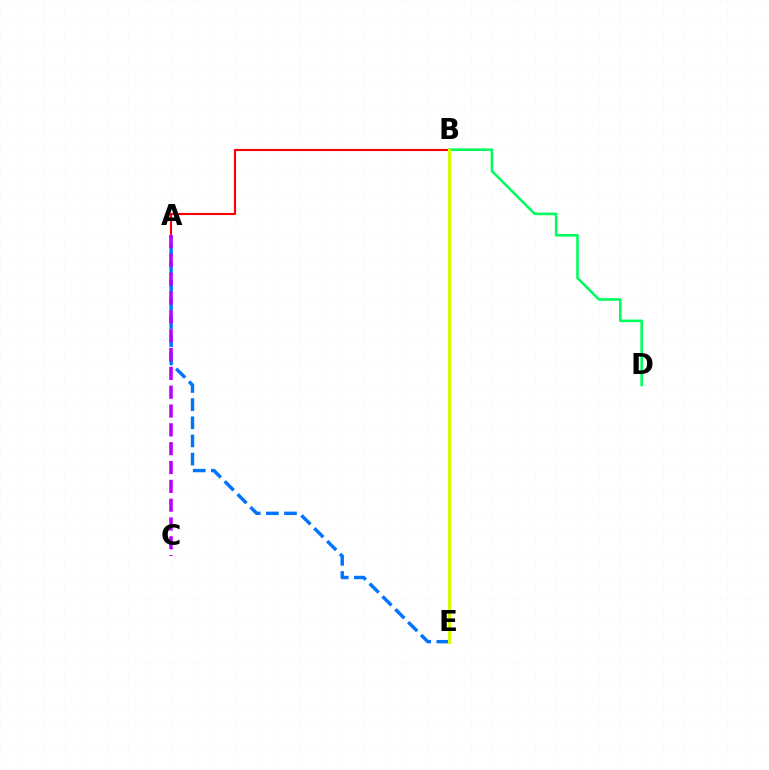{('B', 'D'): [{'color': '#00ff5c', 'line_style': 'solid', 'thickness': 1.86}], ('A', 'E'): [{'color': '#0074ff', 'line_style': 'dashed', 'thickness': 2.47}], ('A', 'B'): [{'color': '#ff0000', 'line_style': 'solid', 'thickness': 1.5}], ('A', 'C'): [{'color': '#b900ff', 'line_style': 'dashed', 'thickness': 2.56}], ('B', 'E'): [{'color': '#d1ff00', 'line_style': 'solid', 'thickness': 2.26}]}